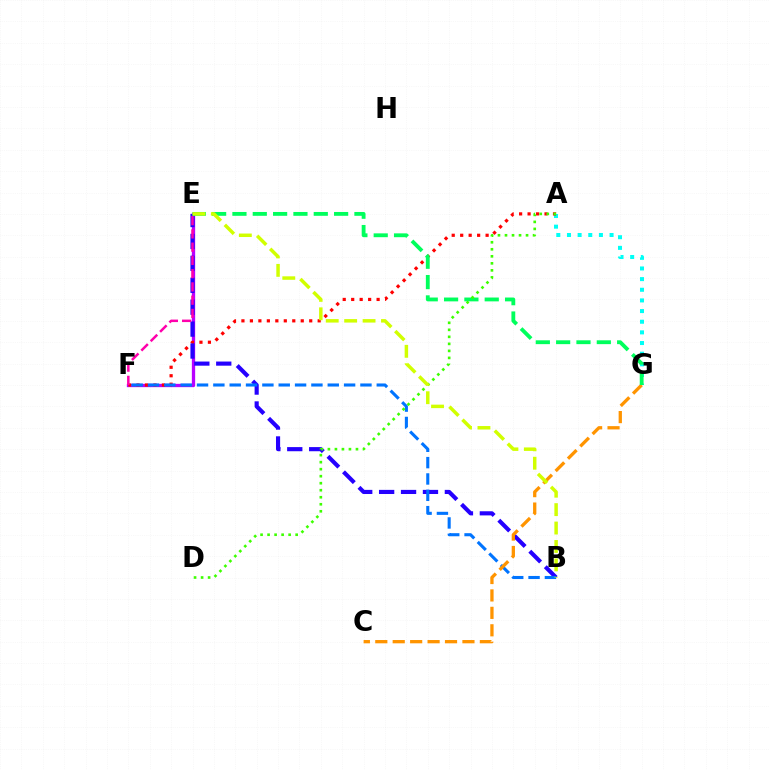{('E', 'F'): [{'color': '#b900ff', 'line_style': 'solid', 'thickness': 2.38}, {'color': '#ff00ac', 'line_style': 'dashed', 'thickness': 1.8}], ('A', 'G'): [{'color': '#00fff6', 'line_style': 'dotted', 'thickness': 2.89}], ('A', 'F'): [{'color': '#ff0000', 'line_style': 'dotted', 'thickness': 2.3}], ('B', 'E'): [{'color': '#2500ff', 'line_style': 'dashed', 'thickness': 2.98}, {'color': '#d1ff00', 'line_style': 'dashed', 'thickness': 2.5}], ('B', 'F'): [{'color': '#0074ff', 'line_style': 'dashed', 'thickness': 2.22}], ('C', 'G'): [{'color': '#ff9400', 'line_style': 'dashed', 'thickness': 2.37}], ('E', 'G'): [{'color': '#00ff5c', 'line_style': 'dashed', 'thickness': 2.76}], ('A', 'D'): [{'color': '#3dff00', 'line_style': 'dotted', 'thickness': 1.91}]}